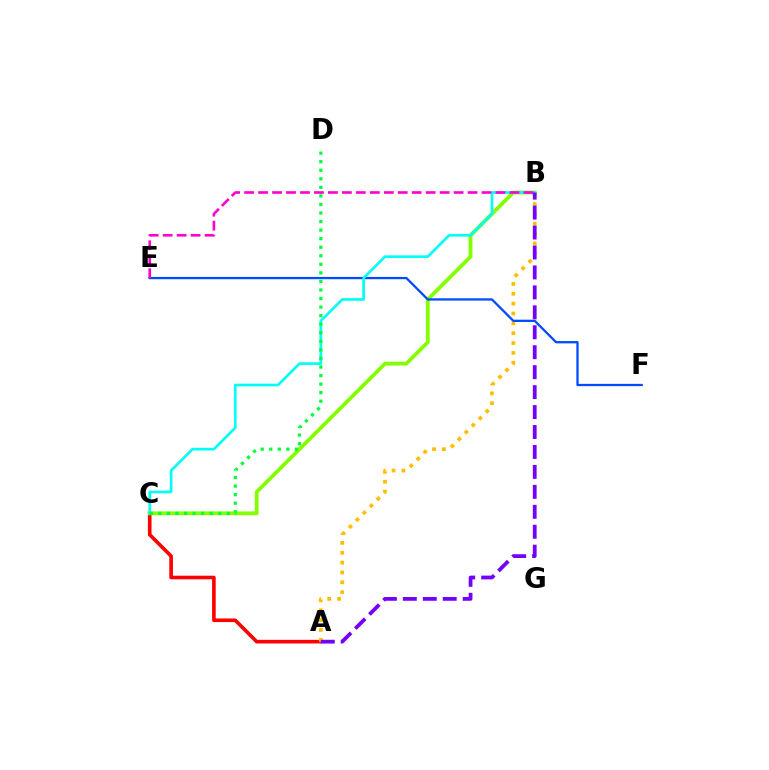{('A', 'C'): [{'color': '#ff0000', 'line_style': 'solid', 'thickness': 2.6}], ('B', 'C'): [{'color': '#84ff00', 'line_style': 'solid', 'thickness': 2.75}, {'color': '#00fff6', 'line_style': 'solid', 'thickness': 1.93}], ('A', 'B'): [{'color': '#ffbd00', 'line_style': 'dotted', 'thickness': 2.68}, {'color': '#7200ff', 'line_style': 'dashed', 'thickness': 2.71}], ('E', 'F'): [{'color': '#004bff', 'line_style': 'solid', 'thickness': 1.64}], ('C', 'D'): [{'color': '#00ff39', 'line_style': 'dotted', 'thickness': 2.32}], ('B', 'E'): [{'color': '#ff00cf', 'line_style': 'dashed', 'thickness': 1.9}]}